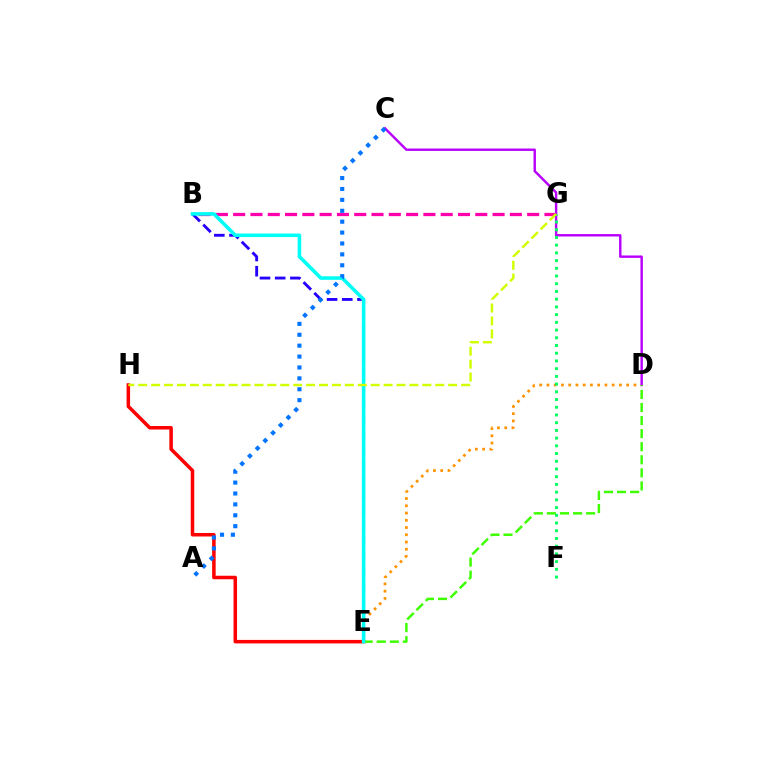{('E', 'H'): [{'color': '#ff0000', 'line_style': 'solid', 'thickness': 2.53}], ('D', 'E'): [{'color': '#ff9400', 'line_style': 'dotted', 'thickness': 1.97}, {'color': '#3dff00', 'line_style': 'dashed', 'thickness': 1.78}], ('B', 'G'): [{'color': '#ff00ac', 'line_style': 'dashed', 'thickness': 2.35}], ('B', 'E'): [{'color': '#2500ff', 'line_style': 'dashed', 'thickness': 2.06}, {'color': '#00fff6', 'line_style': 'solid', 'thickness': 2.57}], ('C', 'D'): [{'color': '#b900ff', 'line_style': 'solid', 'thickness': 1.75}], ('A', 'C'): [{'color': '#0074ff', 'line_style': 'dotted', 'thickness': 2.96}], ('F', 'G'): [{'color': '#00ff5c', 'line_style': 'dotted', 'thickness': 2.1}], ('G', 'H'): [{'color': '#d1ff00', 'line_style': 'dashed', 'thickness': 1.75}]}